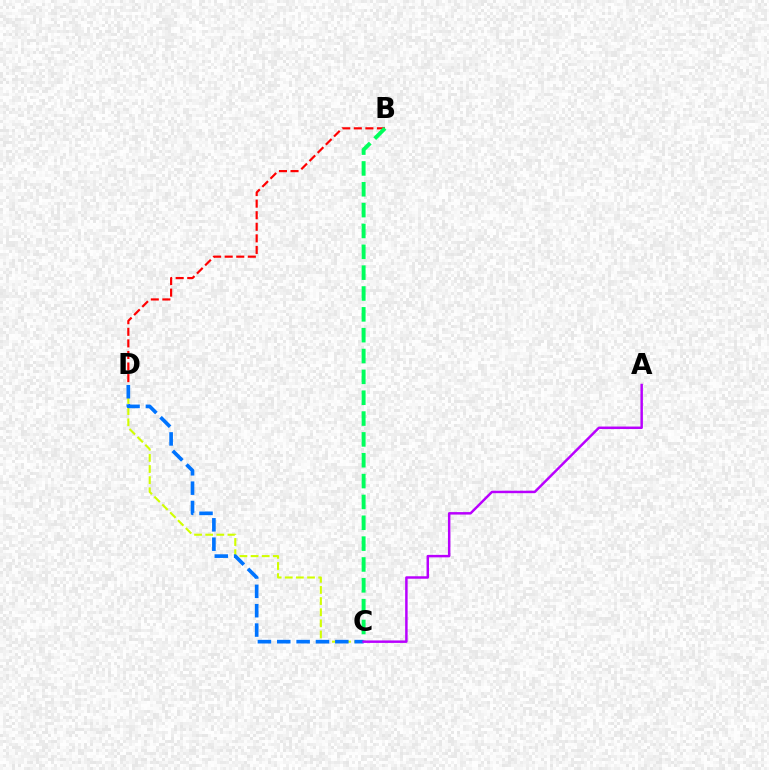{('C', 'D'): [{'color': '#d1ff00', 'line_style': 'dashed', 'thickness': 1.51}, {'color': '#0074ff', 'line_style': 'dashed', 'thickness': 2.63}], ('B', 'D'): [{'color': '#ff0000', 'line_style': 'dashed', 'thickness': 1.57}], ('B', 'C'): [{'color': '#00ff5c', 'line_style': 'dashed', 'thickness': 2.83}], ('A', 'C'): [{'color': '#b900ff', 'line_style': 'solid', 'thickness': 1.78}]}